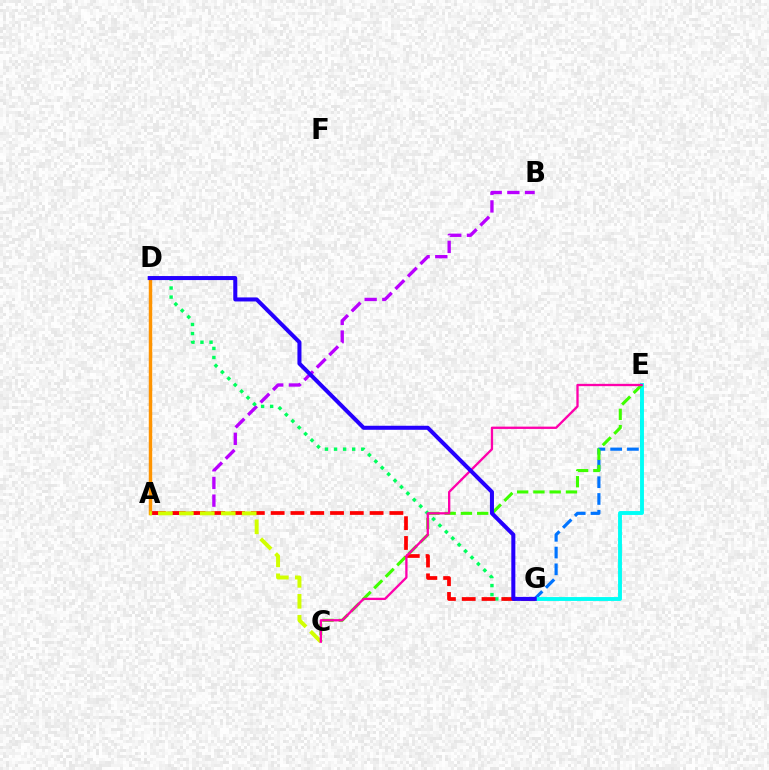{('E', 'G'): [{'color': '#0074ff', 'line_style': 'dashed', 'thickness': 2.28}, {'color': '#00fff6', 'line_style': 'solid', 'thickness': 2.8}], ('A', 'B'): [{'color': '#b900ff', 'line_style': 'dashed', 'thickness': 2.4}], ('D', 'G'): [{'color': '#00ff5c', 'line_style': 'dotted', 'thickness': 2.46}, {'color': '#2500ff', 'line_style': 'solid', 'thickness': 2.9}], ('A', 'G'): [{'color': '#ff0000', 'line_style': 'dashed', 'thickness': 2.69}], ('A', 'D'): [{'color': '#ff9400', 'line_style': 'solid', 'thickness': 2.5}], ('C', 'E'): [{'color': '#3dff00', 'line_style': 'dashed', 'thickness': 2.21}, {'color': '#ff00ac', 'line_style': 'solid', 'thickness': 1.66}], ('A', 'C'): [{'color': '#d1ff00', 'line_style': 'dashed', 'thickness': 2.85}]}